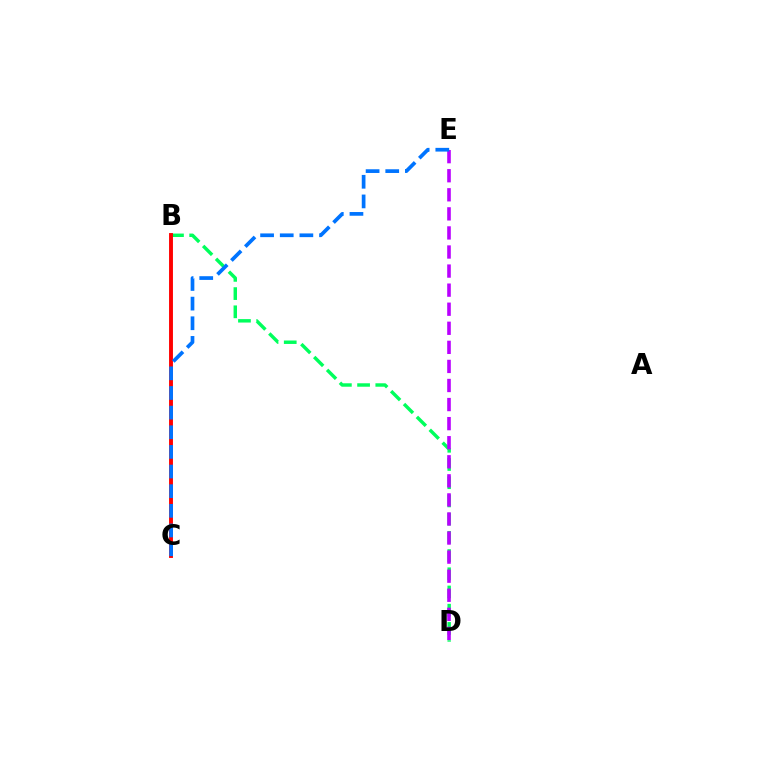{('B', 'D'): [{'color': '#00ff5c', 'line_style': 'dashed', 'thickness': 2.47}], ('B', 'C'): [{'color': '#d1ff00', 'line_style': 'dashed', 'thickness': 1.6}, {'color': '#ff0000', 'line_style': 'solid', 'thickness': 2.8}], ('D', 'E'): [{'color': '#b900ff', 'line_style': 'dashed', 'thickness': 2.59}], ('C', 'E'): [{'color': '#0074ff', 'line_style': 'dashed', 'thickness': 2.67}]}